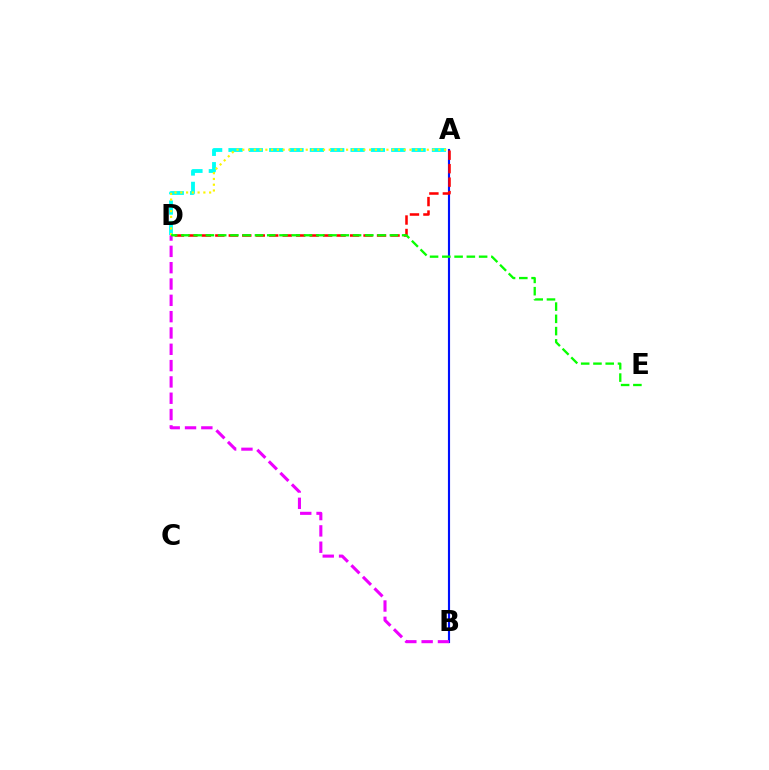{('A', 'B'): [{'color': '#0010ff', 'line_style': 'solid', 'thickness': 1.54}], ('A', 'D'): [{'color': '#ff0000', 'line_style': 'dashed', 'thickness': 1.83}, {'color': '#00fff6', 'line_style': 'dashed', 'thickness': 2.76}, {'color': '#fcf500', 'line_style': 'dotted', 'thickness': 1.57}], ('B', 'D'): [{'color': '#ee00ff', 'line_style': 'dashed', 'thickness': 2.22}], ('D', 'E'): [{'color': '#08ff00', 'line_style': 'dashed', 'thickness': 1.67}]}